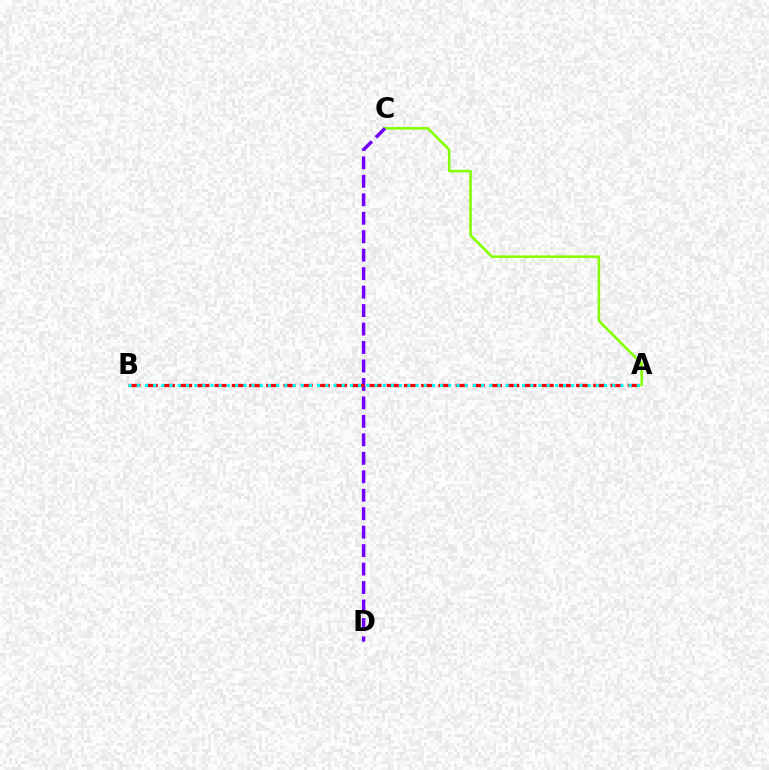{('A', 'C'): [{'color': '#84ff00', 'line_style': 'solid', 'thickness': 1.83}], ('C', 'D'): [{'color': '#7200ff', 'line_style': 'dashed', 'thickness': 2.51}], ('A', 'B'): [{'color': '#ff0000', 'line_style': 'dashed', 'thickness': 2.34}, {'color': '#00fff6', 'line_style': 'dotted', 'thickness': 2.23}]}